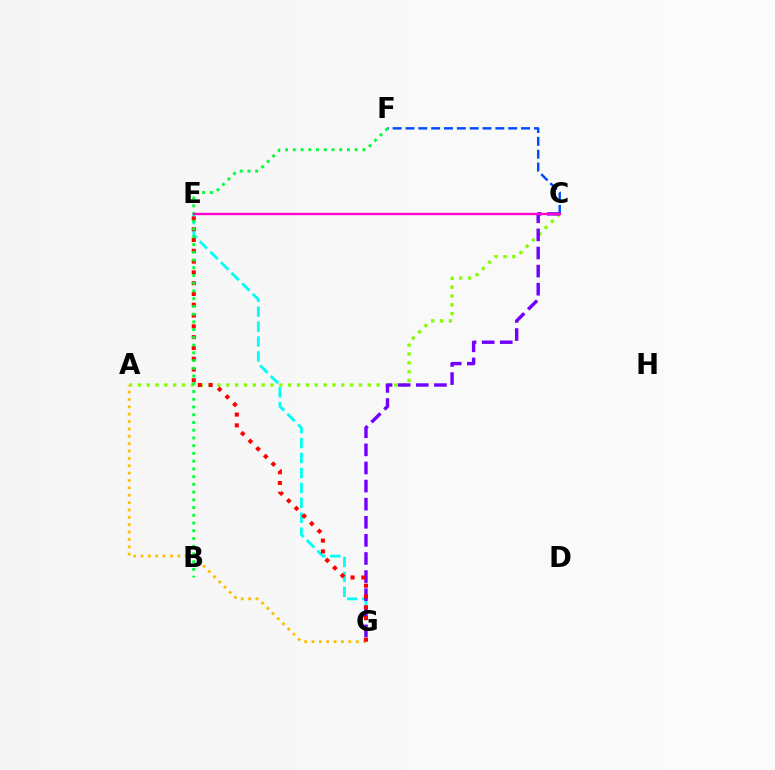{('E', 'G'): [{'color': '#00fff6', 'line_style': 'dashed', 'thickness': 2.03}, {'color': '#ff0000', 'line_style': 'dotted', 'thickness': 2.93}], ('A', 'C'): [{'color': '#84ff00', 'line_style': 'dotted', 'thickness': 2.4}], ('C', 'F'): [{'color': '#004bff', 'line_style': 'dashed', 'thickness': 1.74}], ('A', 'G'): [{'color': '#ffbd00', 'line_style': 'dotted', 'thickness': 2.0}], ('C', 'G'): [{'color': '#7200ff', 'line_style': 'dashed', 'thickness': 2.46}], ('B', 'F'): [{'color': '#00ff39', 'line_style': 'dotted', 'thickness': 2.1}], ('C', 'E'): [{'color': '#ff00cf', 'line_style': 'solid', 'thickness': 1.69}]}